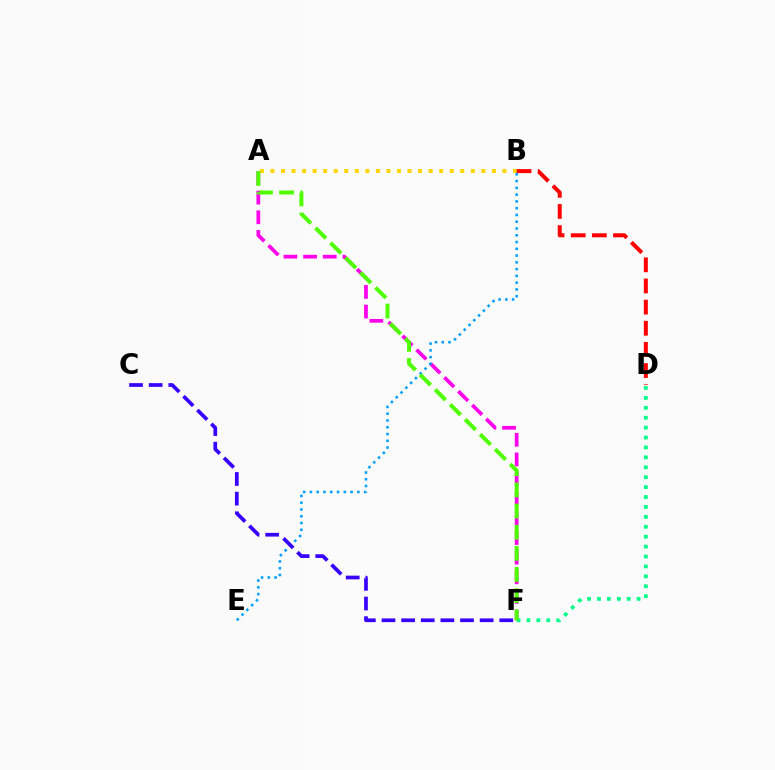{('A', 'F'): [{'color': '#ff00ed', 'line_style': 'dashed', 'thickness': 2.67}, {'color': '#4fff00', 'line_style': 'dashed', 'thickness': 2.87}], ('B', 'E'): [{'color': '#009eff', 'line_style': 'dotted', 'thickness': 1.84}], ('C', 'F'): [{'color': '#3700ff', 'line_style': 'dashed', 'thickness': 2.67}], ('A', 'B'): [{'color': '#ffd500', 'line_style': 'dotted', 'thickness': 2.87}], ('B', 'D'): [{'color': '#ff0000', 'line_style': 'dashed', 'thickness': 2.87}], ('D', 'F'): [{'color': '#00ff86', 'line_style': 'dotted', 'thickness': 2.69}]}